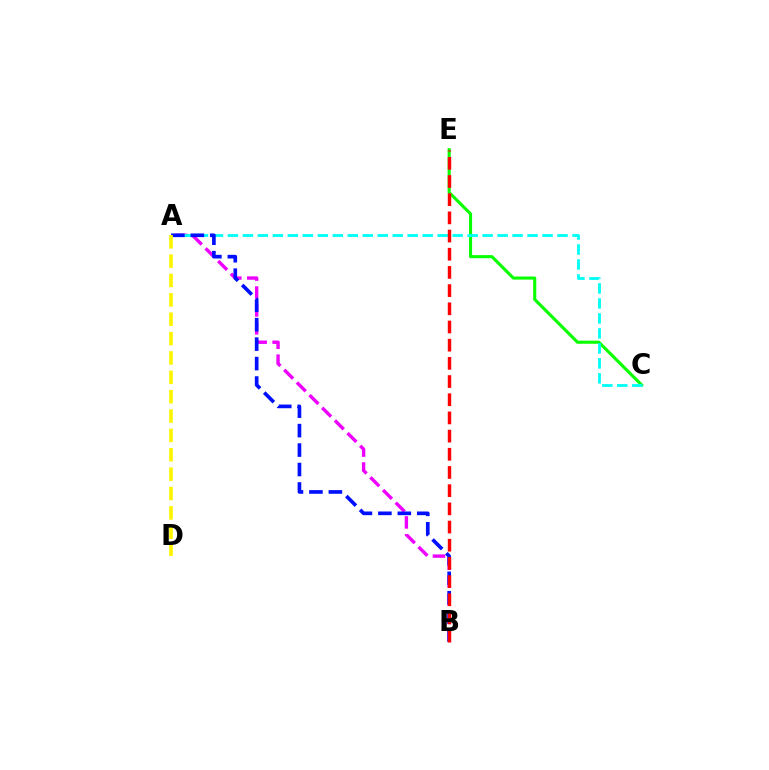{('A', 'B'): [{'color': '#ee00ff', 'line_style': 'dashed', 'thickness': 2.43}, {'color': '#0010ff', 'line_style': 'dashed', 'thickness': 2.64}], ('C', 'E'): [{'color': '#08ff00', 'line_style': 'solid', 'thickness': 2.22}], ('A', 'C'): [{'color': '#00fff6', 'line_style': 'dashed', 'thickness': 2.04}], ('A', 'D'): [{'color': '#fcf500', 'line_style': 'dashed', 'thickness': 2.63}], ('B', 'E'): [{'color': '#ff0000', 'line_style': 'dashed', 'thickness': 2.47}]}